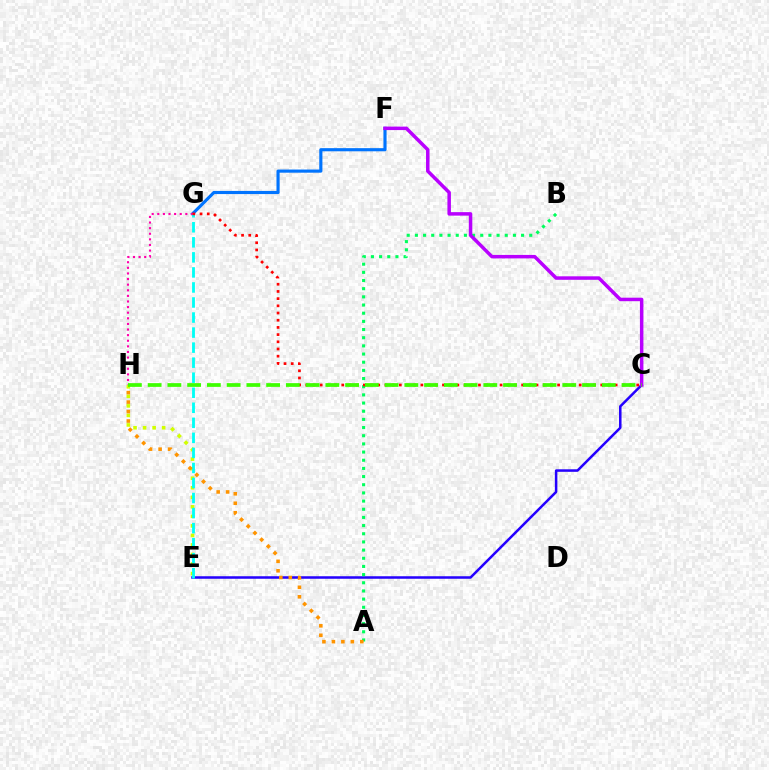{('C', 'E'): [{'color': '#2500ff', 'line_style': 'solid', 'thickness': 1.81}], ('A', 'B'): [{'color': '#00ff5c', 'line_style': 'dotted', 'thickness': 2.22}], ('F', 'G'): [{'color': '#0074ff', 'line_style': 'solid', 'thickness': 2.26}], ('C', 'F'): [{'color': '#b900ff', 'line_style': 'solid', 'thickness': 2.51}], ('E', 'H'): [{'color': '#d1ff00', 'line_style': 'dotted', 'thickness': 2.59}], ('G', 'H'): [{'color': '#ff00ac', 'line_style': 'dotted', 'thickness': 1.52}], ('E', 'G'): [{'color': '#00fff6', 'line_style': 'dashed', 'thickness': 2.04}], ('A', 'H'): [{'color': '#ff9400', 'line_style': 'dotted', 'thickness': 2.57}], ('C', 'G'): [{'color': '#ff0000', 'line_style': 'dotted', 'thickness': 1.95}], ('C', 'H'): [{'color': '#3dff00', 'line_style': 'dashed', 'thickness': 2.68}]}